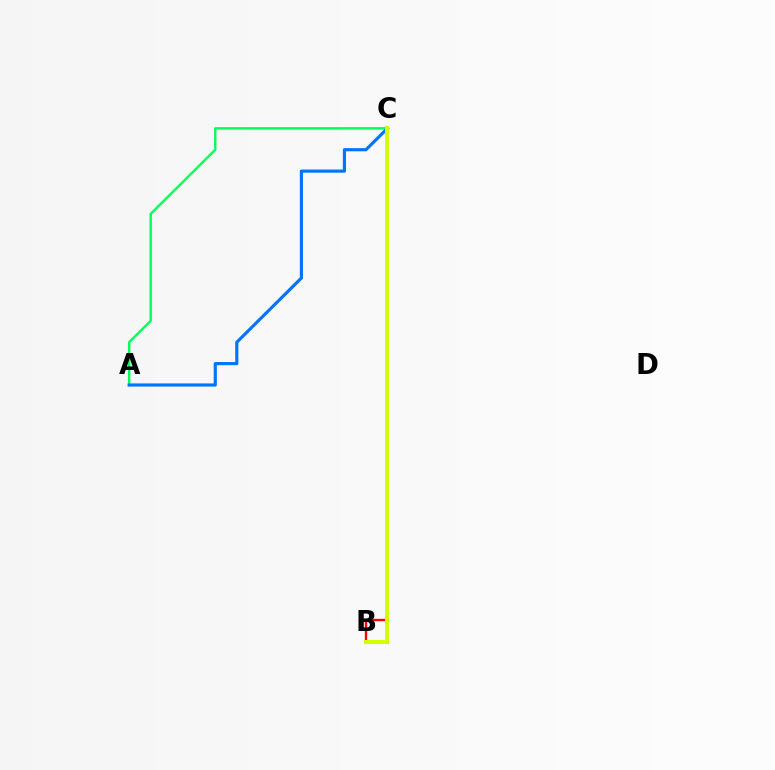{('A', 'C'): [{'color': '#00ff5c', 'line_style': 'solid', 'thickness': 1.74}, {'color': '#0074ff', 'line_style': 'solid', 'thickness': 2.28}], ('B', 'C'): [{'color': '#ff0000', 'line_style': 'solid', 'thickness': 1.69}, {'color': '#b900ff', 'line_style': 'dotted', 'thickness': 1.89}, {'color': '#d1ff00', 'line_style': 'solid', 'thickness': 2.88}]}